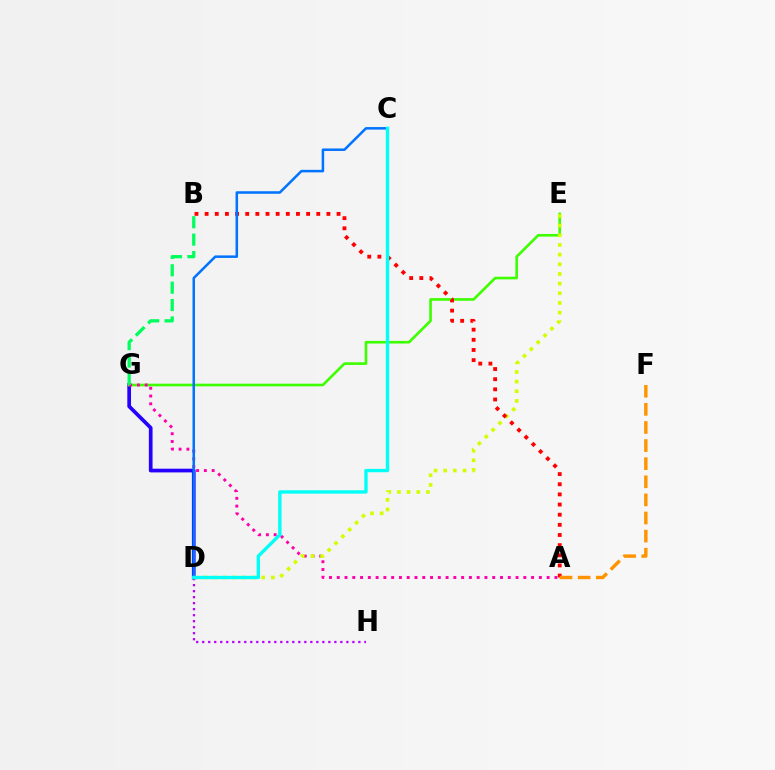{('D', 'H'): [{'color': '#b900ff', 'line_style': 'dotted', 'thickness': 1.63}], ('D', 'G'): [{'color': '#2500ff', 'line_style': 'solid', 'thickness': 2.67}], ('E', 'G'): [{'color': '#3dff00', 'line_style': 'solid', 'thickness': 1.89}], ('A', 'G'): [{'color': '#ff00ac', 'line_style': 'dotted', 'thickness': 2.11}], ('D', 'E'): [{'color': '#d1ff00', 'line_style': 'dotted', 'thickness': 2.63}], ('A', 'B'): [{'color': '#ff0000', 'line_style': 'dotted', 'thickness': 2.76}], ('B', 'G'): [{'color': '#00ff5c', 'line_style': 'dashed', 'thickness': 2.36}], ('A', 'F'): [{'color': '#ff9400', 'line_style': 'dashed', 'thickness': 2.46}], ('C', 'D'): [{'color': '#0074ff', 'line_style': 'solid', 'thickness': 1.82}, {'color': '#00fff6', 'line_style': 'solid', 'thickness': 2.41}]}